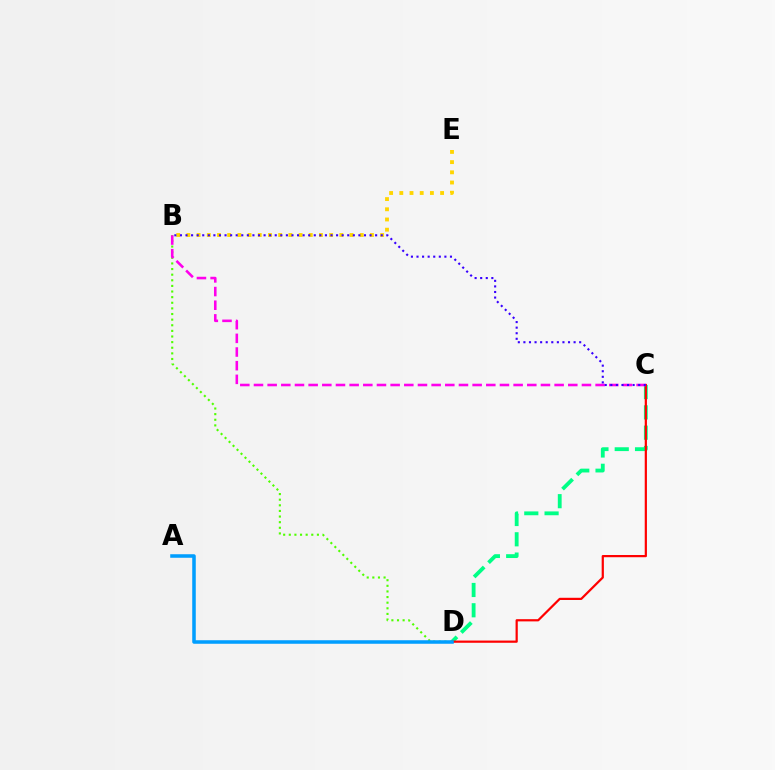{('C', 'D'): [{'color': '#00ff86', 'line_style': 'dashed', 'thickness': 2.76}, {'color': '#ff0000', 'line_style': 'solid', 'thickness': 1.59}], ('B', 'D'): [{'color': '#4fff00', 'line_style': 'dotted', 'thickness': 1.53}], ('B', 'E'): [{'color': '#ffd500', 'line_style': 'dotted', 'thickness': 2.77}], ('A', 'D'): [{'color': '#009eff', 'line_style': 'solid', 'thickness': 2.54}], ('B', 'C'): [{'color': '#ff00ed', 'line_style': 'dashed', 'thickness': 1.86}, {'color': '#3700ff', 'line_style': 'dotted', 'thickness': 1.52}]}